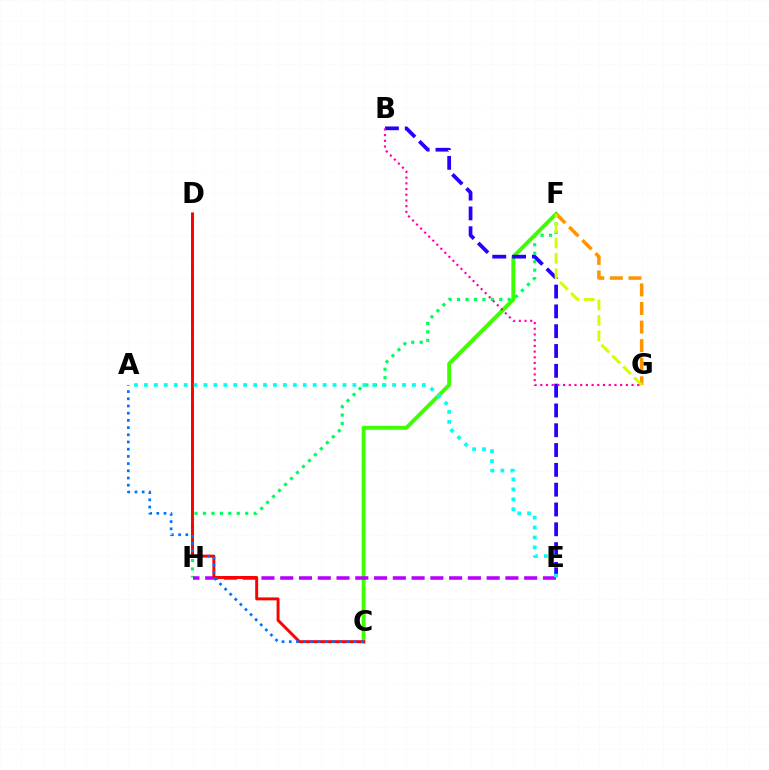{('F', 'H'): [{'color': '#00ff5c', 'line_style': 'dotted', 'thickness': 2.3}], ('C', 'F'): [{'color': '#3dff00', 'line_style': 'solid', 'thickness': 2.82}], ('F', 'G'): [{'color': '#ff9400', 'line_style': 'dashed', 'thickness': 2.52}, {'color': '#d1ff00', 'line_style': 'dashed', 'thickness': 2.09}], ('B', 'E'): [{'color': '#2500ff', 'line_style': 'dashed', 'thickness': 2.69}], ('E', 'H'): [{'color': '#b900ff', 'line_style': 'dashed', 'thickness': 2.55}], ('B', 'G'): [{'color': '#ff00ac', 'line_style': 'dotted', 'thickness': 1.55}], ('C', 'D'): [{'color': '#ff0000', 'line_style': 'solid', 'thickness': 2.12}], ('A', 'E'): [{'color': '#00fff6', 'line_style': 'dotted', 'thickness': 2.7}], ('A', 'C'): [{'color': '#0074ff', 'line_style': 'dotted', 'thickness': 1.96}]}